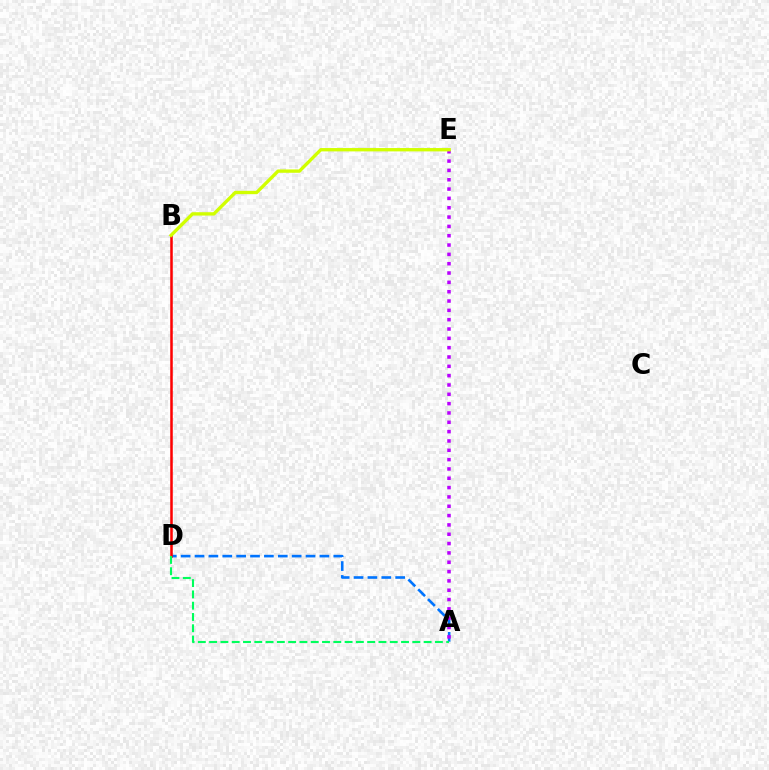{('A', 'D'): [{'color': '#0074ff', 'line_style': 'dashed', 'thickness': 1.89}, {'color': '#00ff5c', 'line_style': 'dashed', 'thickness': 1.53}], ('B', 'D'): [{'color': '#ff0000', 'line_style': 'solid', 'thickness': 1.82}], ('A', 'E'): [{'color': '#b900ff', 'line_style': 'dotted', 'thickness': 2.53}], ('B', 'E'): [{'color': '#d1ff00', 'line_style': 'solid', 'thickness': 2.41}]}